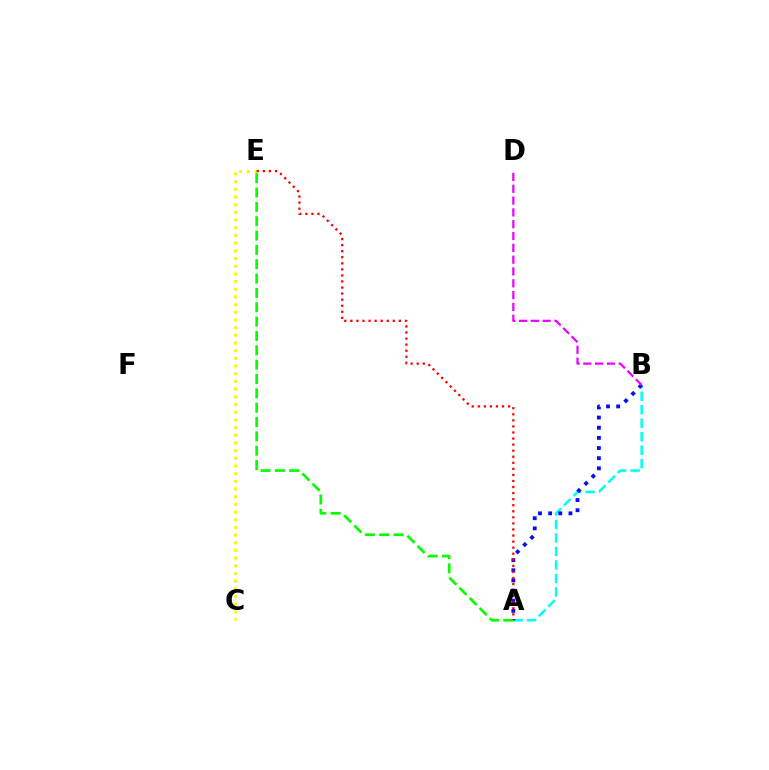{('A', 'B'): [{'color': '#00fff6', 'line_style': 'dashed', 'thickness': 1.83}, {'color': '#0010ff', 'line_style': 'dotted', 'thickness': 2.76}], ('C', 'E'): [{'color': '#fcf500', 'line_style': 'dotted', 'thickness': 2.09}], ('A', 'E'): [{'color': '#08ff00', 'line_style': 'dashed', 'thickness': 1.95}, {'color': '#ff0000', 'line_style': 'dotted', 'thickness': 1.65}], ('B', 'D'): [{'color': '#ee00ff', 'line_style': 'dashed', 'thickness': 1.61}]}